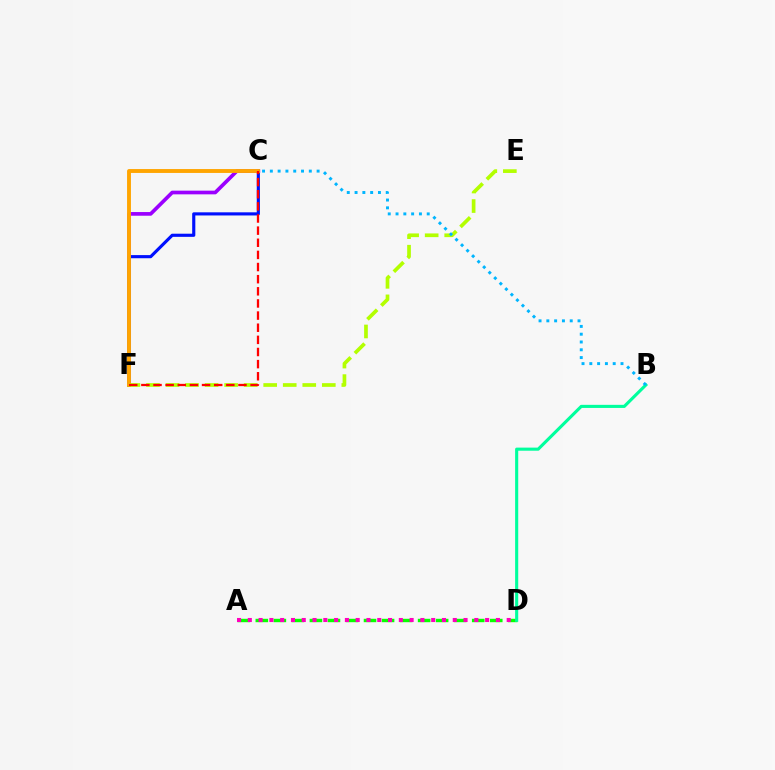{('C', 'F'): [{'color': '#9b00ff', 'line_style': 'solid', 'thickness': 2.65}, {'color': '#0010ff', 'line_style': 'solid', 'thickness': 2.26}, {'color': '#ffa500', 'line_style': 'solid', 'thickness': 2.79}, {'color': '#ff0000', 'line_style': 'dashed', 'thickness': 1.65}], ('A', 'D'): [{'color': '#08ff00', 'line_style': 'dashed', 'thickness': 2.45}, {'color': '#ff00bd', 'line_style': 'dotted', 'thickness': 2.93}], ('E', 'F'): [{'color': '#b3ff00', 'line_style': 'dashed', 'thickness': 2.65}], ('B', 'D'): [{'color': '#00ff9d', 'line_style': 'solid', 'thickness': 2.24}], ('B', 'C'): [{'color': '#00b5ff', 'line_style': 'dotted', 'thickness': 2.12}]}